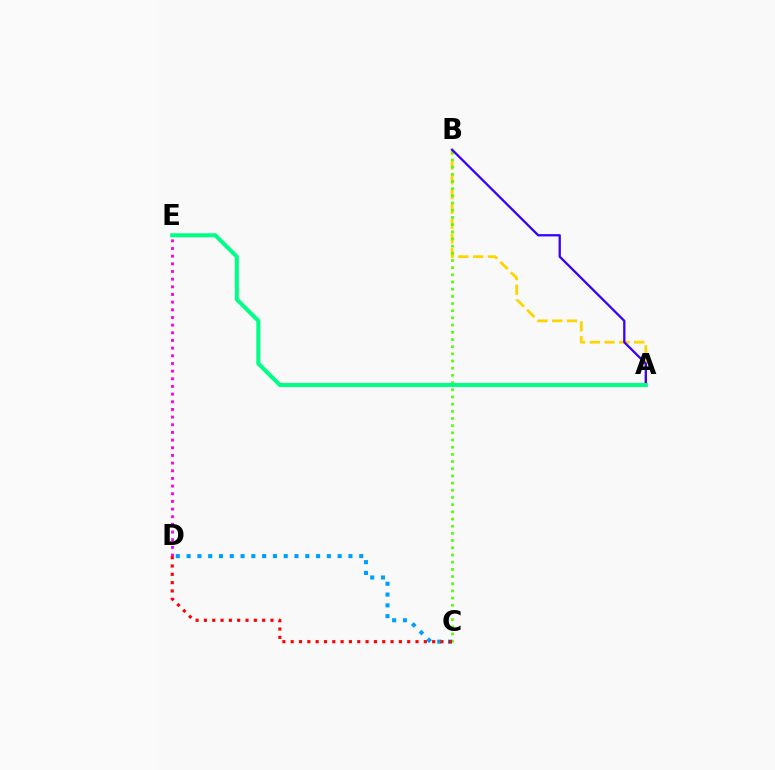{('A', 'B'): [{'color': '#ffd500', 'line_style': 'dashed', 'thickness': 2.01}, {'color': '#3700ff', 'line_style': 'solid', 'thickness': 1.65}], ('B', 'C'): [{'color': '#4fff00', 'line_style': 'dotted', 'thickness': 1.95}], ('D', 'E'): [{'color': '#ff00ed', 'line_style': 'dotted', 'thickness': 2.08}], ('C', 'D'): [{'color': '#009eff', 'line_style': 'dotted', 'thickness': 2.93}, {'color': '#ff0000', 'line_style': 'dotted', 'thickness': 2.26}], ('A', 'E'): [{'color': '#00ff86', 'line_style': 'solid', 'thickness': 2.92}]}